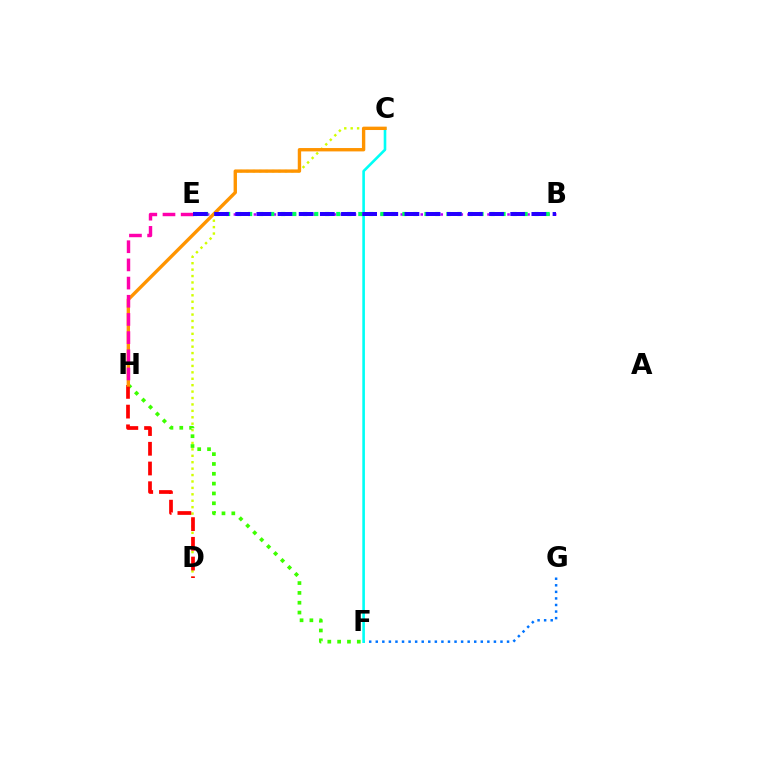{('B', 'E'): [{'color': '#b900ff', 'line_style': 'dotted', 'thickness': 1.81}, {'color': '#00ff5c', 'line_style': 'dotted', 'thickness': 2.99}, {'color': '#2500ff', 'line_style': 'dashed', 'thickness': 2.87}], ('C', 'D'): [{'color': '#d1ff00', 'line_style': 'dotted', 'thickness': 1.74}], ('F', 'G'): [{'color': '#0074ff', 'line_style': 'dotted', 'thickness': 1.78}], ('F', 'H'): [{'color': '#3dff00', 'line_style': 'dotted', 'thickness': 2.67}], ('D', 'H'): [{'color': '#ff0000', 'line_style': 'dashed', 'thickness': 2.68}], ('C', 'F'): [{'color': '#00fff6', 'line_style': 'solid', 'thickness': 1.88}], ('C', 'H'): [{'color': '#ff9400', 'line_style': 'solid', 'thickness': 2.42}], ('E', 'H'): [{'color': '#ff00ac', 'line_style': 'dashed', 'thickness': 2.47}]}